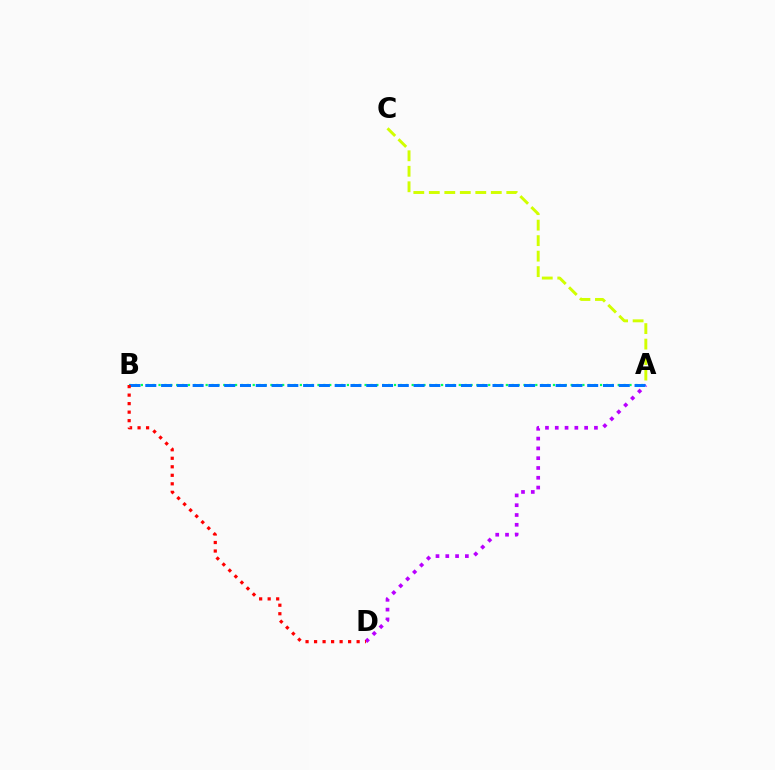{('A', 'D'): [{'color': '#b900ff', 'line_style': 'dotted', 'thickness': 2.66}], ('A', 'B'): [{'color': '#00ff5c', 'line_style': 'dotted', 'thickness': 1.6}, {'color': '#0074ff', 'line_style': 'dashed', 'thickness': 2.14}], ('A', 'C'): [{'color': '#d1ff00', 'line_style': 'dashed', 'thickness': 2.11}], ('B', 'D'): [{'color': '#ff0000', 'line_style': 'dotted', 'thickness': 2.31}]}